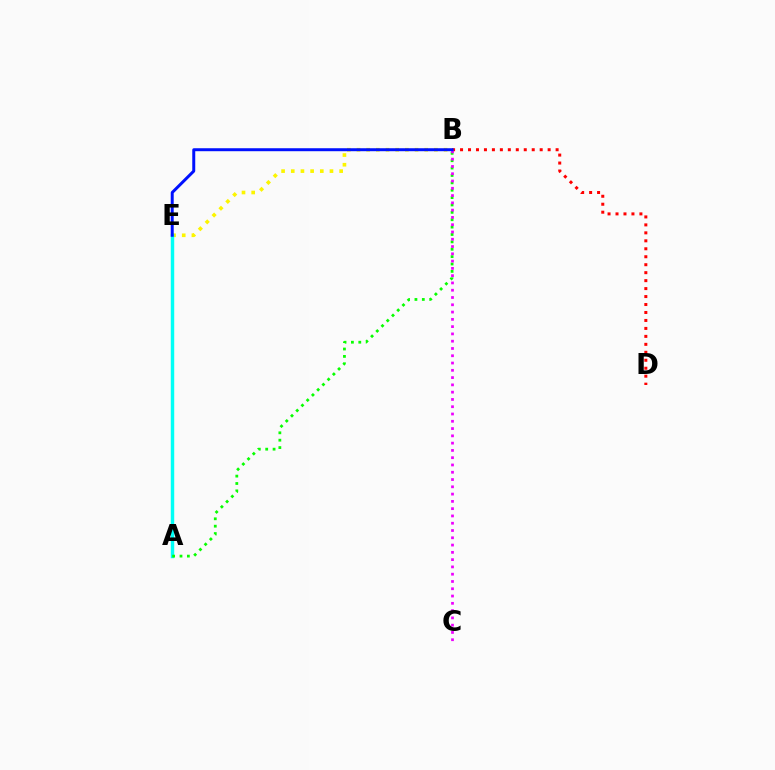{('B', 'E'): [{'color': '#fcf500', 'line_style': 'dotted', 'thickness': 2.63}, {'color': '#0010ff', 'line_style': 'solid', 'thickness': 2.14}], ('A', 'E'): [{'color': '#00fff6', 'line_style': 'solid', 'thickness': 2.48}], ('A', 'B'): [{'color': '#08ff00', 'line_style': 'dotted', 'thickness': 2.0}], ('B', 'D'): [{'color': '#ff0000', 'line_style': 'dotted', 'thickness': 2.16}], ('B', 'C'): [{'color': '#ee00ff', 'line_style': 'dotted', 'thickness': 1.98}]}